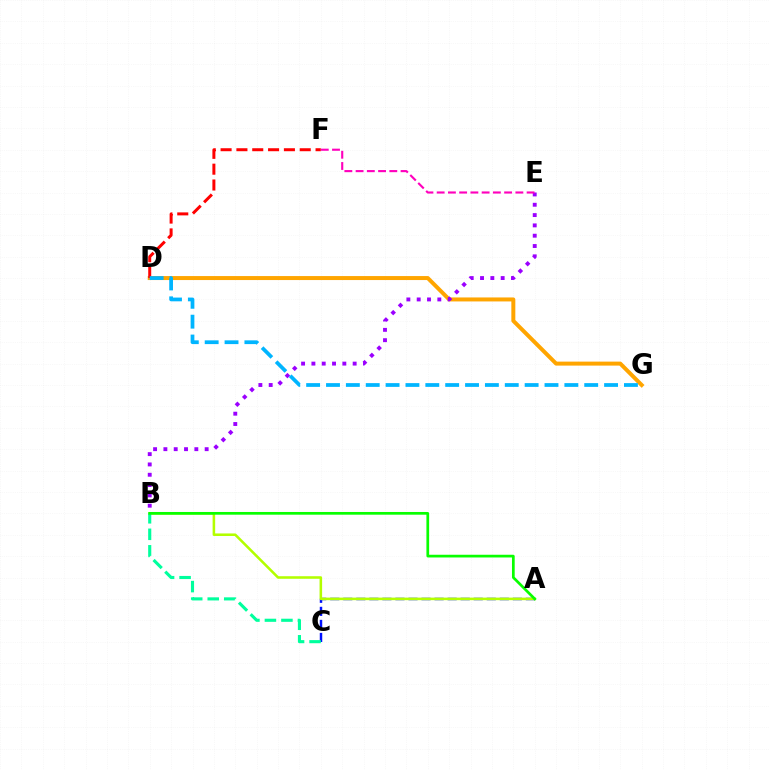{('A', 'C'): [{'color': '#0010ff', 'line_style': 'dashed', 'thickness': 1.77}], ('D', 'G'): [{'color': '#ffa500', 'line_style': 'solid', 'thickness': 2.87}, {'color': '#00b5ff', 'line_style': 'dashed', 'thickness': 2.7}], ('D', 'F'): [{'color': '#ff0000', 'line_style': 'dashed', 'thickness': 2.15}], ('B', 'E'): [{'color': '#9b00ff', 'line_style': 'dotted', 'thickness': 2.8}], ('A', 'B'): [{'color': '#b3ff00', 'line_style': 'solid', 'thickness': 1.84}, {'color': '#08ff00', 'line_style': 'solid', 'thickness': 1.95}], ('E', 'F'): [{'color': '#ff00bd', 'line_style': 'dashed', 'thickness': 1.53}], ('B', 'C'): [{'color': '#00ff9d', 'line_style': 'dashed', 'thickness': 2.24}]}